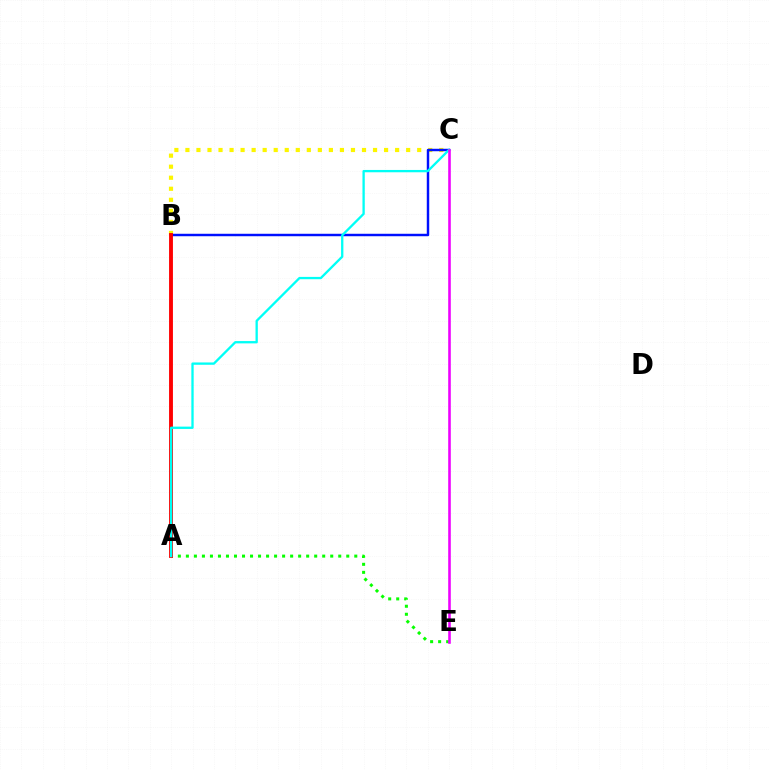{('B', 'C'): [{'color': '#fcf500', 'line_style': 'dotted', 'thickness': 3.0}, {'color': '#0010ff', 'line_style': 'solid', 'thickness': 1.77}], ('A', 'E'): [{'color': '#08ff00', 'line_style': 'dotted', 'thickness': 2.18}], ('A', 'B'): [{'color': '#ff0000', 'line_style': 'solid', 'thickness': 2.79}], ('A', 'C'): [{'color': '#00fff6', 'line_style': 'solid', 'thickness': 1.67}], ('C', 'E'): [{'color': '#ee00ff', 'line_style': 'solid', 'thickness': 1.87}]}